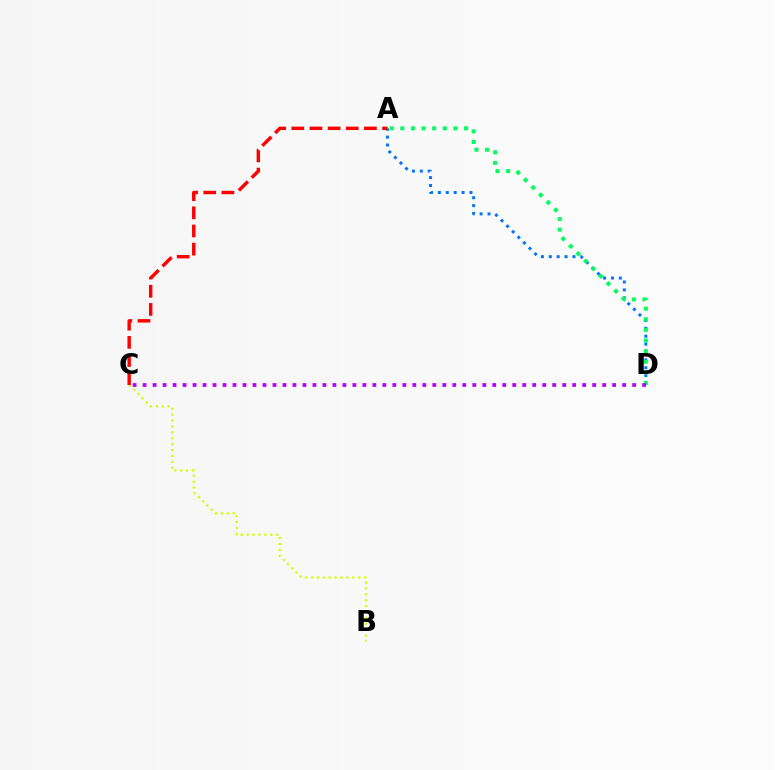{('B', 'C'): [{'color': '#d1ff00', 'line_style': 'dotted', 'thickness': 1.6}], ('A', 'D'): [{'color': '#0074ff', 'line_style': 'dotted', 'thickness': 2.14}, {'color': '#00ff5c', 'line_style': 'dotted', 'thickness': 2.89}], ('C', 'D'): [{'color': '#b900ff', 'line_style': 'dotted', 'thickness': 2.71}], ('A', 'C'): [{'color': '#ff0000', 'line_style': 'dashed', 'thickness': 2.47}]}